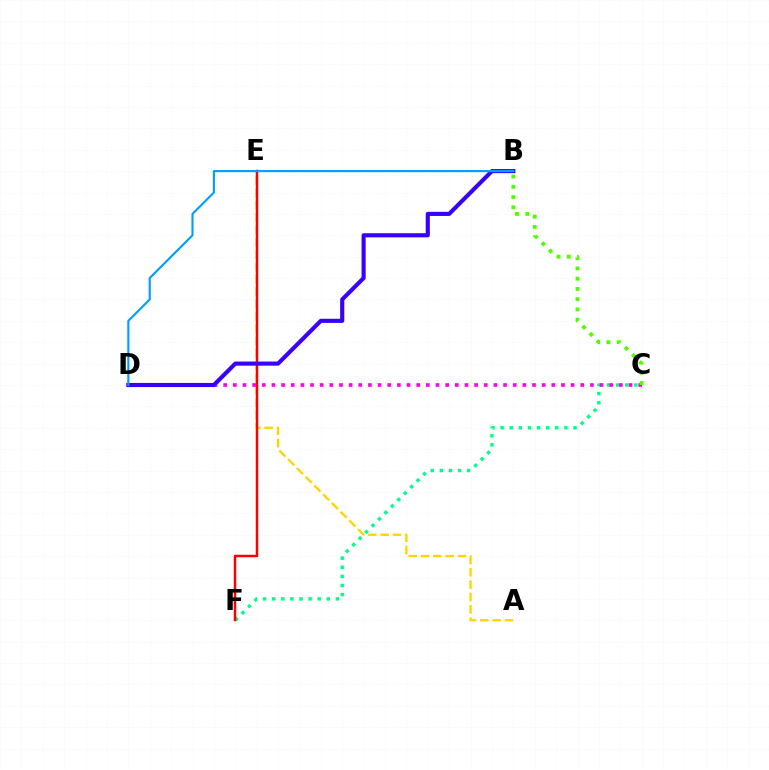{('C', 'F'): [{'color': '#00ff86', 'line_style': 'dotted', 'thickness': 2.47}], ('A', 'E'): [{'color': '#ffd500', 'line_style': 'dashed', 'thickness': 1.68}], ('E', 'F'): [{'color': '#ff0000', 'line_style': 'solid', 'thickness': 1.79}], ('C', 'D'): [{'color': '#ff00ed', 'line_style': 'dotted', 'thickness': 2.62}], ('B', 'D'): [{'color': '#3700ff', 'line_style': 'solid', 'thickness': 2.97}, {'color': '#009eff', 'line_style': 'solid', 'thickness': 1.54}], ('B', 'C'): [{'color': '#4fff00', 'line_style': 'dotted', 'thickness': 2.78}]}